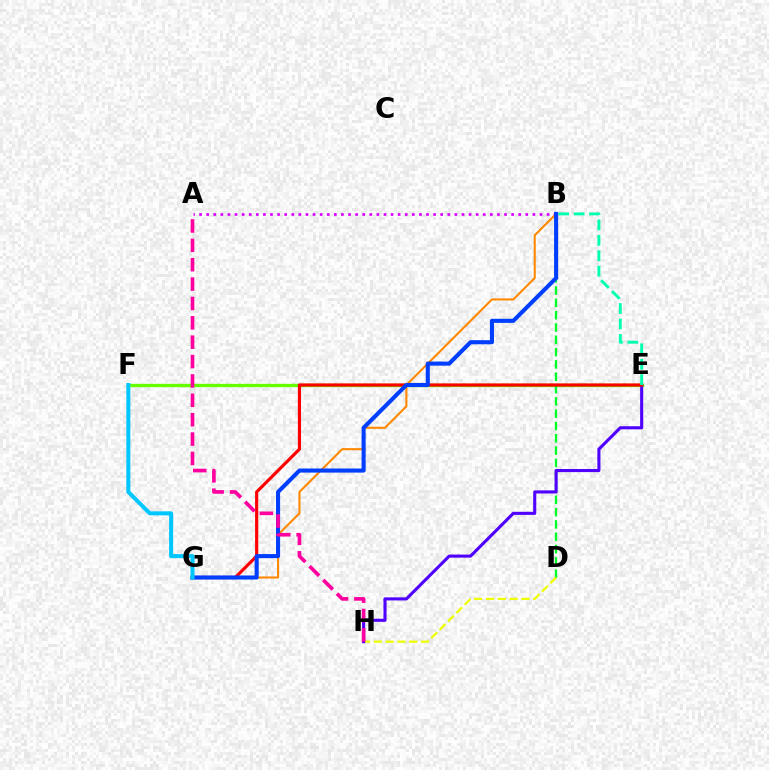{('E', 'F'): [{'color': '#66ff00', 'line_style': 'solid', 'thickness': 2.41}], ('B', 'D'): [{'color': '#00ff27', 'line_style': 'dashed', 'thickness': 1.67}], ('D', 'H'): [{'color': '#eeff00', 'line_style': 'dashed', 'thickness': 1.6}], ('E', 'H'): [{'color': '#4f00ff', 'line_style': 'solid', 'thickness': 2.22}], ('E', 'G'): [{'color': '#ff0000', 'line_style': 'solid', 'thickness': 2.28}], ('B', 'G'): [{'color': '#ff8800', 'line_style': 'solid', 'thickness': 1.5}, {'color': '#003fff', 'line_style': 'solid', 'thickness': 2.94}], ('B', 'E'): [{'color': '#00ffaf', 'line_style': 'dashed', 'thickness': 2.09}], ('A', 'B'): [{'color': '#d600ff', 'line_style': 'dotted', 'thickness': 1.93}], ('A', 'H'): [{'color': '#ff00a0', 'line_style': 'dashed', 'thickness': 2.63}], ('F', 'G'): [{'color': '#00c7ff', 'line_style': 'solid', 'thickness': 2.89}]}